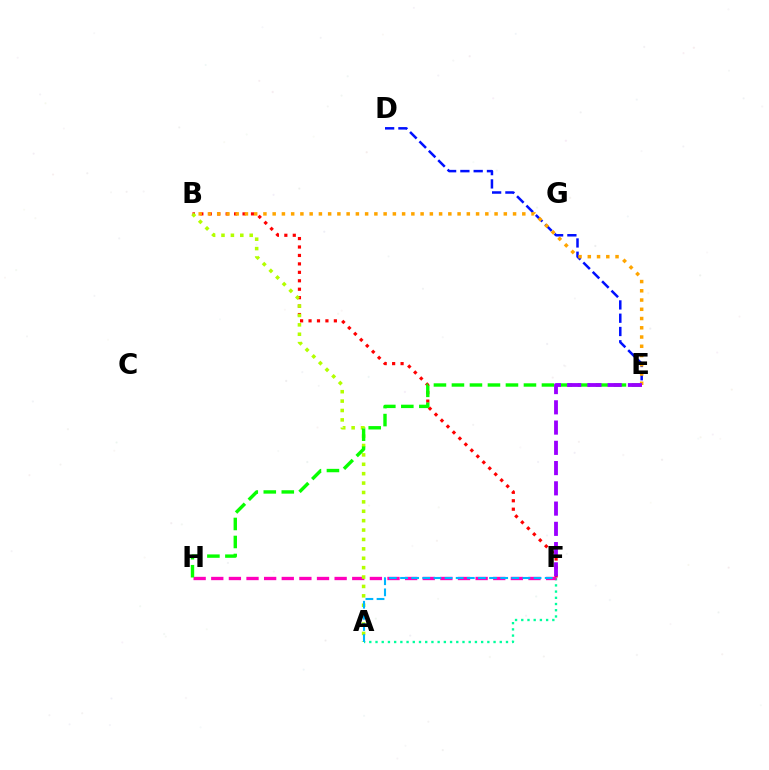{('A', 'F'): [{'color': '#00ff9d', 'line_style': 'dotted', 'thickness': 1.69}, {'color': '#00b5ff', 'line_style': 'dashed', 'thickness': 1.51}], ('B', 'F'): [{'color': '#ff0000', 'line_style': 'dotted', 'thickness': 2.29}], ('D', 'E'): [{'color': '#0010ff', 'line_style': 'dashed', 'thickness': 1.8}], ('F', 'H'): [{'color': '#ff00bd', 'line_style': 'dashed', 'thickness': 2.39}], ('A', 'B'): [{'color': '#b3ff00', 'line_style': 'dotted', 'thickness': 2.55}], ('B', 'E'): [{'color': '#ffa500', 'line_style': 'dotted', 'thickness': 2.51}], ('E', 'H'): [{'color': '#08ff00', 'line_style': 'dashed', 'thickness': 2.45}], ('E', 'F'): [{'color': '#9b00ff', 'line_style': 'dashed', 'thickness': 2.75}]}